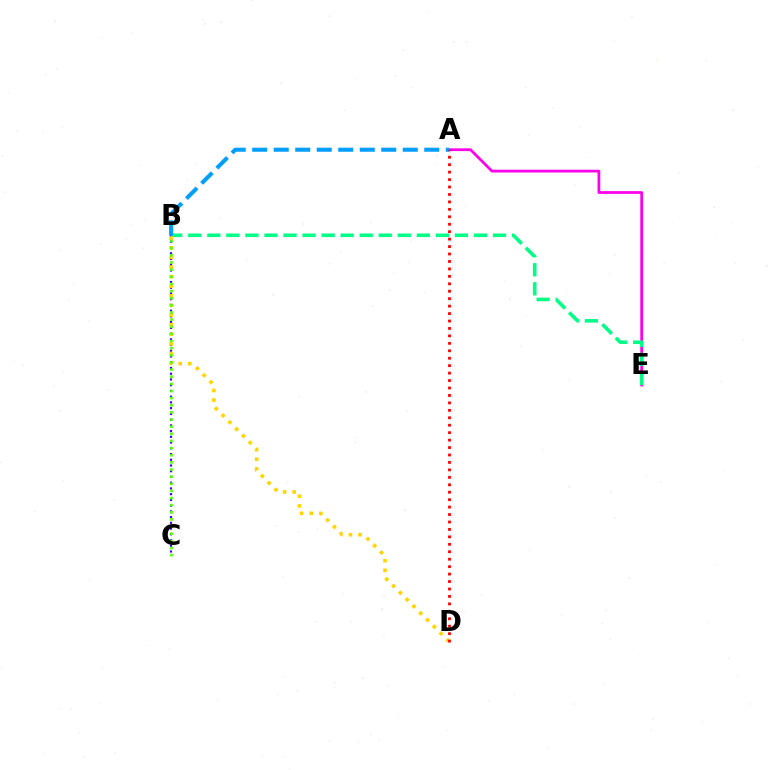{('A', 'E'): [{'color': '#ff00ed', 'line_style': 'solid', 'thickness': 1.99}], ('B', 'C'): [{'color': '#3700ff', 'line_style': 'dotted', 'thickness': 1.56}, {'color': '#4fff00', 'line_style': 'dotted', 'thickness': 1.94}], ('B', 'E'): [{'color': '#00ff86', 'line_style': 'dashed', 'thickness': 2.59}], ('A', 'B'): [{'color': '#009eff', 'line_style': 'dashed', 'thickness': 2.92}], ('B', 'D'): [{'color': '#ffd500', 'line_style': 'dotted', 'thickness': 2.61}], ('A', 'D'): [{'color': '#ff0000', 'line_style': 'dotted', 'thickness': 2.02}]}